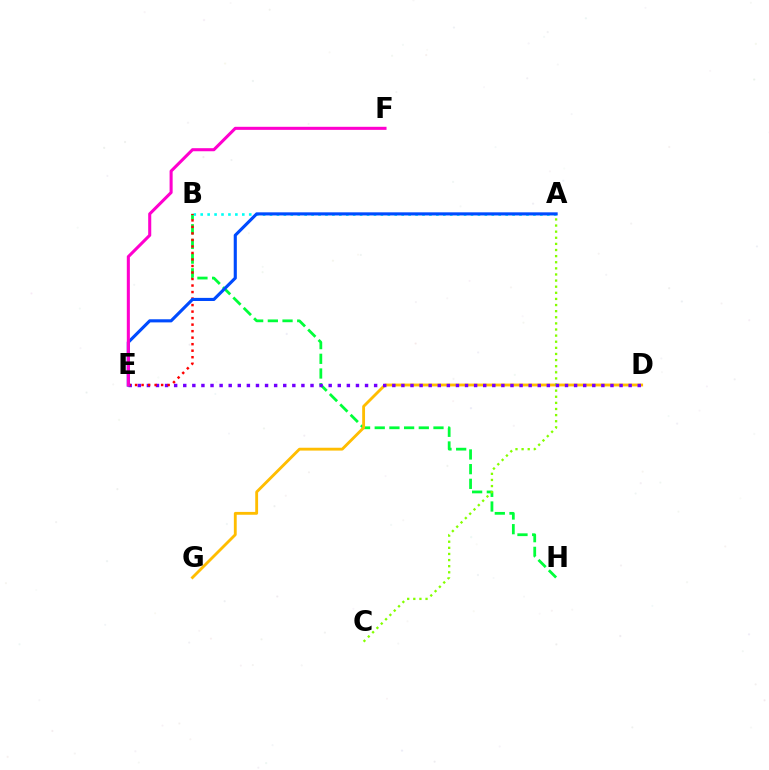{('B', 'H'): [{'color': '#00ff39', 'line_style': 'dashed', 'thickness': 2.0}], ('D', 'G'): [{'color': '#ffbd00', 'line_style': 'solid', 'thickness': 2.05}], ('A', 'C'): [{'color': '#84ff00', 'line_style': 'dotted', 'thickness': 1.66}], ('D', 'E'): [{'color': '#7200ff', 'line_style': 'dotted', 'thickness': 2.47}], ('A', 'B'): [{'color': '#00fff6', 'line_style': 'dotted', 'thickness': 1.88}], ('B', 'E'): [{'color': '#ff0000', 'line_style': 'dotted', 'thickness': 1.77}], ('A', 'E'): [{'color': '#004bff', 'line_style': 'solid', 'thickness': 2.24}], ('E', 'F'): [{'color': '#ff00cf', 'line_style': 'solid', 'thickness': 2.2}]}